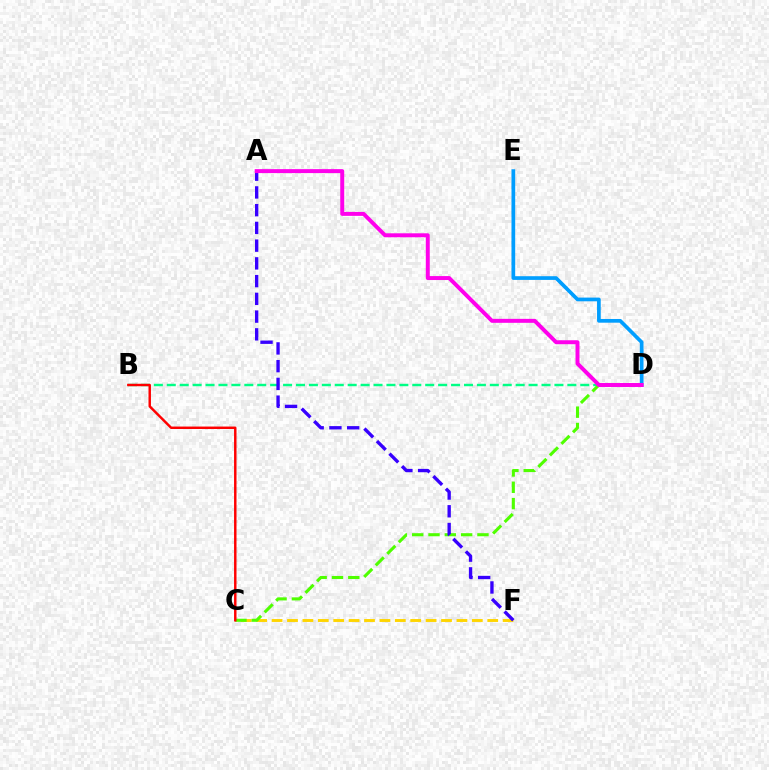{('B', 'D'): [{'color': '#00ff86', 'line_style': 'dashed', 'thickness': 1.76}], ('C', 'F'): [{'color': '#ffd500', 'line_style': 'dashed', 'thickness': 2.09}], ('C', 'D'): [{'color': '#4fff00', 'line_style': 'dashed', 'thickness': 2.22}], ('D', 'E'): [{'color': '#009eff', 'line_style': 'solid', 'thickness': 2.67}], ('B', 'C'): [{'color': '#ff0000', 'line_style': 'solid', 'thickness': 1.77}], ('A', 'F'): [{'color': '#3700ff', 'line_style': 'dashed', 'thickness': 2.41}], ('A', 'D'): [{'color': '#ff00ed', 'line_style': 'solid', 'thickness': 2.85}]}